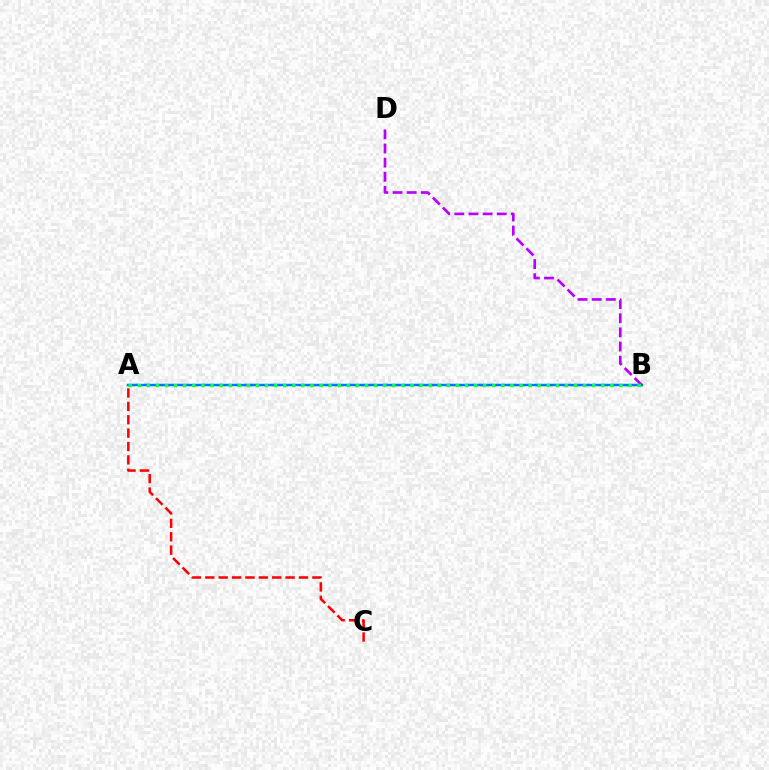{('A', 'C'): [{'color': '#ff0000', 'line_style': 'dashed', 'thickness': 1.82}], ('A', 'B'): [{'color': '#d1ff00', 'line_style': 'dotted', 'thickness': 1.89}, {'color': '#0074ff', 'line_style': 'solid', 'thickness': 1.76}, {'color': '#00ff5c', 'line_style': 'dotted', 'thickness': 2.47}], ('B', 'D'): [{'color': '#b900ff', 'line_style': 'dashed', 'thickness': 1.92}]}